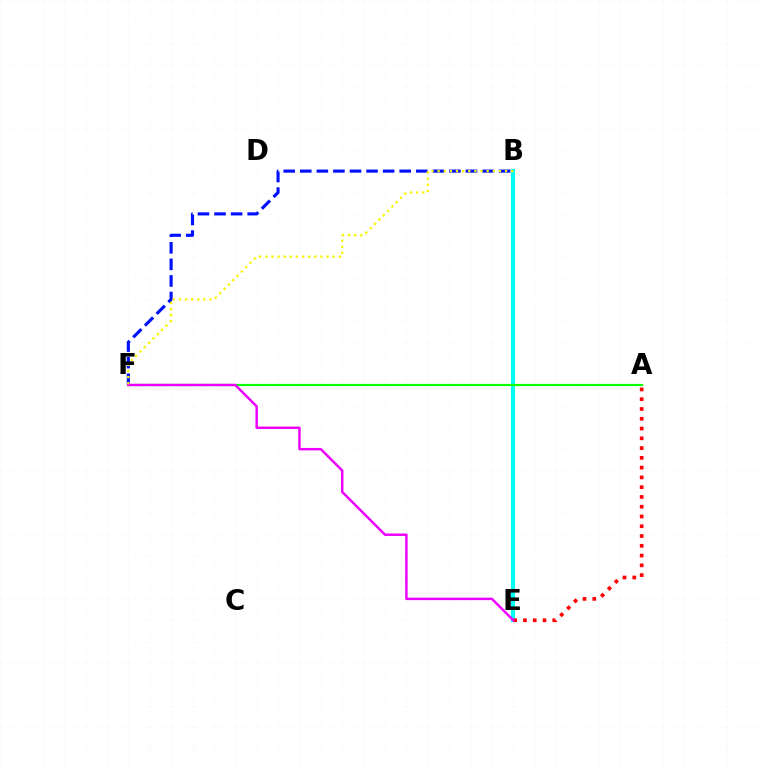{('B', 'E'): [{'color': '#00fff6', 'line_style': 'solid', 'thickness': 2.98}], ('A', 'F'): [{'color': '#08ff00', 'line_style': 'solid', 'thickness': 1.56}], ('B', 'F'): [{'color': '#0010ff', 'line_style': 'dashed', 'thickness': 2.25}, {'color': '#fcf500', 'line_style': 'dotted', 'thickness': 1.66}], ('A', 'E'): [{'color': '#ff0000', 'line_style': 'dotted', 'thickness': 2.66}], ('E', 'F'): [{'color': '#ee00ff', 'line_style': 'solid', 'thickness': 1.77}]}